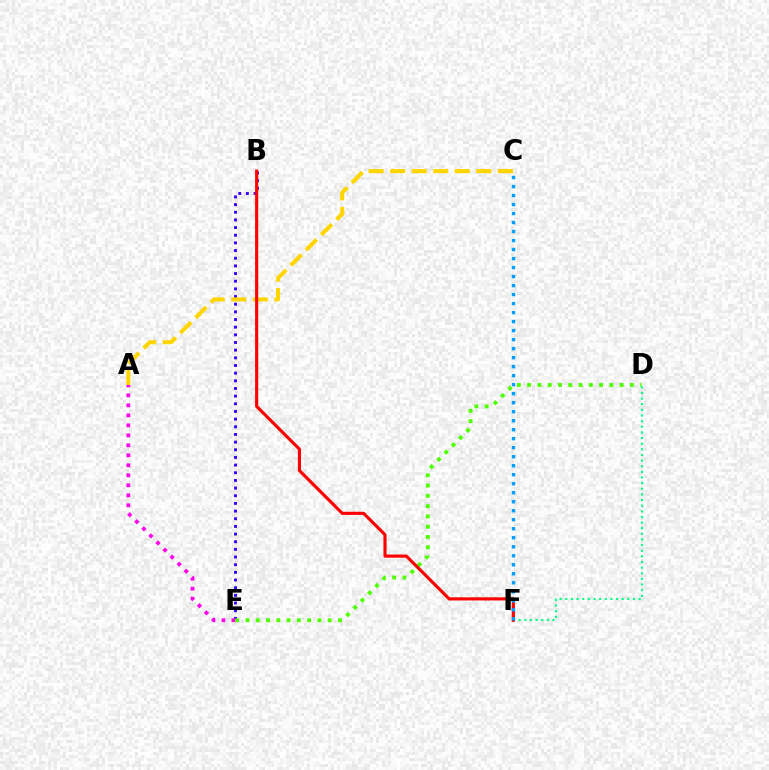{('D', 'F'): [{'color': '#00ff86', 'line_style': 'dotted', 'thickness': 1.53}], ('B', 'E'): [{'color': '#3700ff', 'line_style': 'dotted', 'thickness': 2.08}], ('A', 'E'): [{'color': '#ff00ed', 'line_style': 'dotted', 'thickness': 2.72}], ('A', 'C'): [{'color': '#ffd500', 'line_style': 'dashed', 'thickness': 2.93}], ('D', 'E'): [{'color': '#4fff00', 'line_style': 'dotted', 'thickness': 2.79}], ('B', 'F'): [{'color': '#ff0000', 'line_style': 'solid', 'thickness': 2.26}], ('C', 'F'): [{'color': '#009eff', 'line_style': 'dotted', 'thickness': 2.45}]}